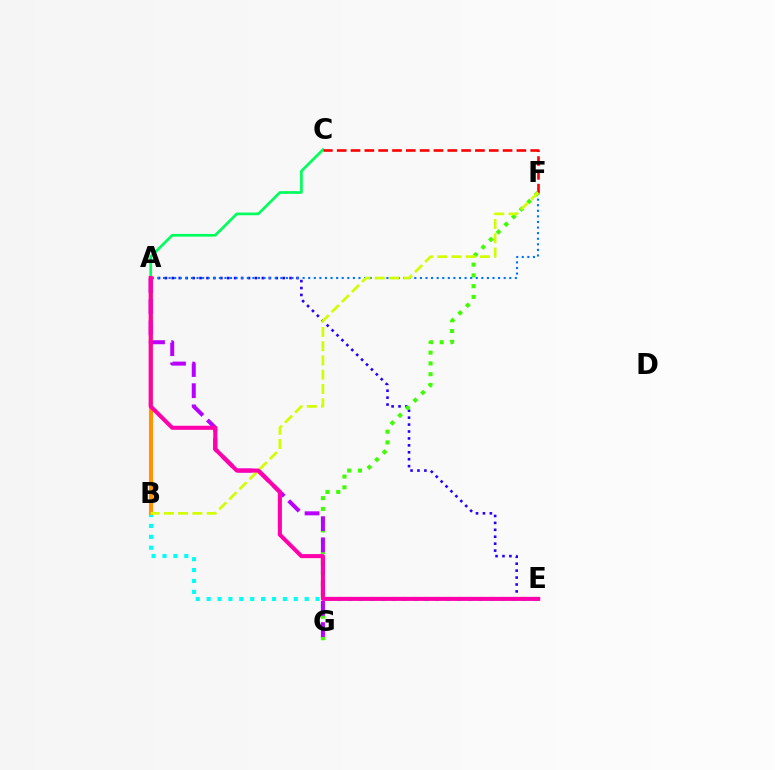{('B', 'E'): [{'color': '#00fff6', 'line_style': 'dotted', 'thickness': 2.96}], ('B', 'C'): [{'color': '#00ff5c', 'line_style': 'solid', 'thickness': 1.94}], ('A', 'E'): [{'color': '#2500ff', 'line_style': 'dotted', 'thickness': 1.88}, {'color': '#ff00ac', 'line_style': 'solid', 'thickness': 2.92}], ('A', 'F'): [{'color': '#0074ff', 'line_style': 'dotted', 'thickness': 1.52}], ('A', 'B'): [{'color': '#ff9400', 'line_style': 'solid', 'thickness': 2.95}], ('F', 'G'): [{'color': '#3dff00', 'line_style': 'dotted', 'thickness': 2.93}], ('A', 'G'): [{'color': '#b900ff', 'line_style': 'dashed', 'thickness': 2.88}], ('C', 'F'): [{'color': '#ff0000', 'line_style': 'dashed', 'thickness': 1.88}], ('B', 'F'): [{'color': '#d1ff00', 'line_style': 'dashed', 'thickness': 1.94}]}